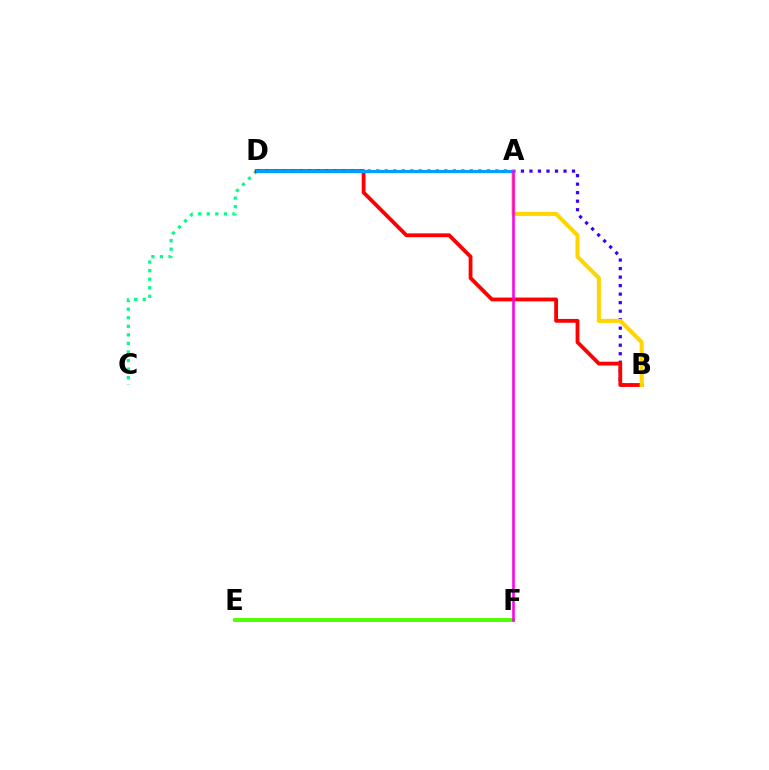{('B', 'D'): [{'color': '#3700ff', 'line_style': 'dotted', 'thickness': 2.31}, {'color': '#ff0000', 'line_style': 'solid', 'thickness': 2.74}], ('C', 'D'): [{'color': '#00ff86', 'line_style': 'dotted', 'thickness': 2.33}], ('A', 'B'): [{'color': '#ffd500', 'line_style': 'solid', 'thickness': 2.91}], ('E', 'F'): [{'color': '#4fff00', 'line_style': 'solid', 'thickness': 2.8}], ('A', 'D'): [{'color': '#009eff', 'line_style': 'solid', 'thickness': 2.29}], ('A', 'F'): [{'color': '#ff00ed', 'line_style': 'solid', 'thickness': 1.85}]}